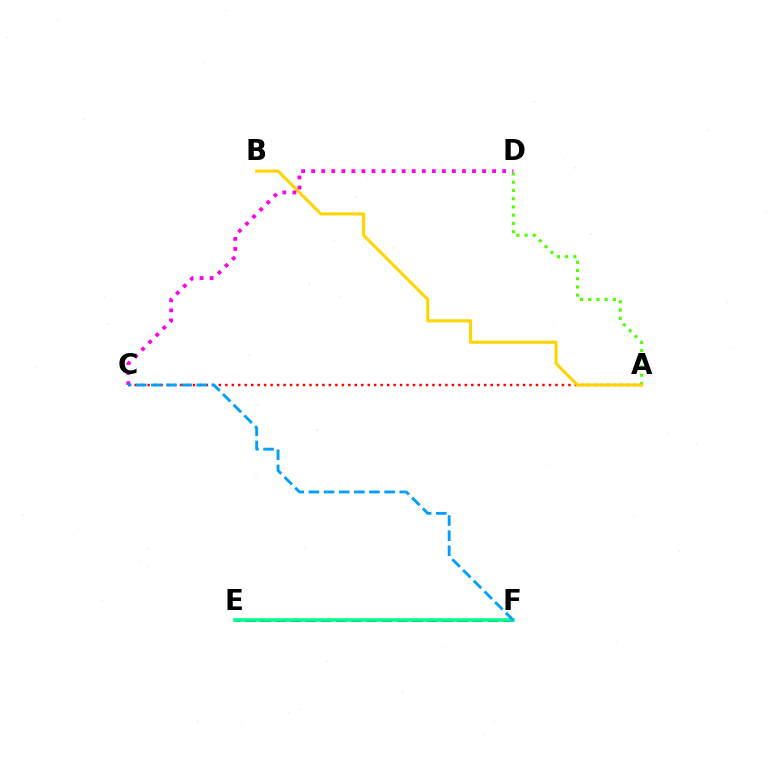{('E', 'F'): [{'color': '#3700ff', 'line_style': 'dashed', 'thickness': 2.06}, {'color': '#00ff86', 'line_style': 'solid', 'thickness': 2.54}], ('A', 'D'): [{'color': '#4fff00', 'line_style': 'dotted', 'thickness': 2.24}], ('A', 'C'): [{'color': '#ff0000', 'line_style': 'dotted', 'thickness': 1.76}], ('A', 'B'): [{'color': '#ffd500', 'line_style': 'solid', 'thickness': 2.2}], ('C', 'D'): [{'color': '#ff00ed', 'line_style': 'dotted', 'thickness': 2.73}], ('C', 'F'): [{'color': '#009eff', 'line_style': 'dashed', 'thickness': 2.06}]}